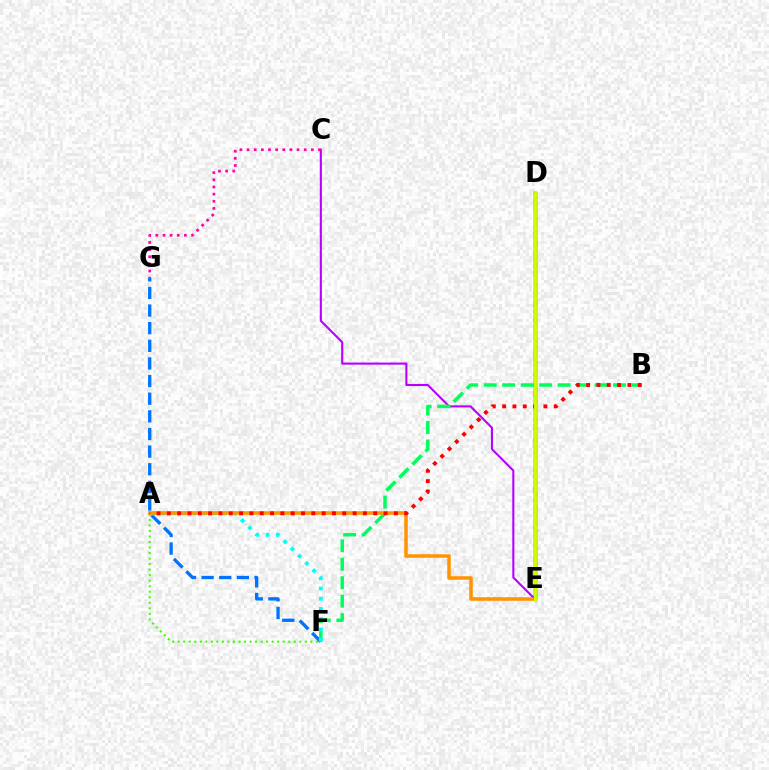{('C', 'E'): [{'color': '#b900ff', 'line_style': 'solid', 'thickness': 1.51}], ('C', 'G'): [{'color': '#ff00ac', 'line_style': 'dotted', 'thickness': 1.94}], ('A', 'F'): [{'color': '#3dff00', 'line_style': 'dotted', 'thickness': 1.5}, {'color': '#00fff6', 'line_style': 'dotted', 'thickness': 2.78}], ('B', 'F'): [{'color': '#00ff5c', 'line_style': 'dashed', 'thickness': 2.51}], ('F', 'G'): [{'color': '#0074ff', 'line_style': 'dashed', 'thickness': 2.4}], ('D', 'E'): [{'color': '#2500ff', 'line_style': 'solid', 'thickness': 2.44}, {'color': '#d1ff00', 'line_style': 'solid', 'thickness': 2.12}], ('A', 'E'): [{'color': '#ff9400', 'line_style': 'solid', 'thickness': 2.54}], ('A', 'B'): [{'color': '#ff0000', 'line_style': 'dotted', 'thickness': 2.8}]}